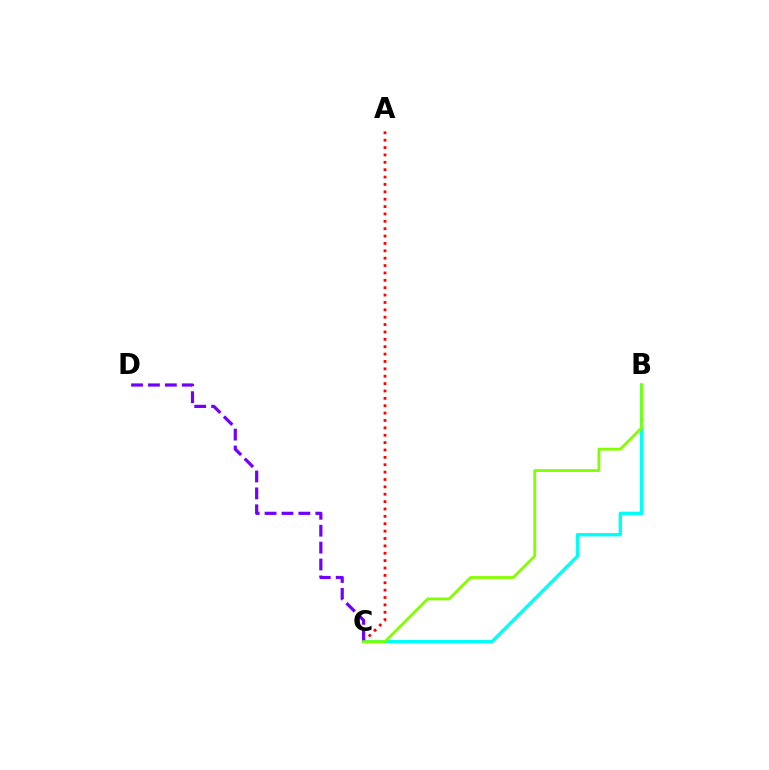{('A', 'C'): [{'color': '#ff0000', 'line_style': 'dotted', 'thickness': 2.0}], ('B', 'C'): [{'color': '#00fff6', 'line_style': 'solid', 'thickness': 2.42}, {'color': '#84ff00', 'line_style': 'solid', 'thickness': 2.04}], ('C', 'D'): [{'color': '#7200ff', 'line_style': 'dashed', 'thickness': 2.3}]}